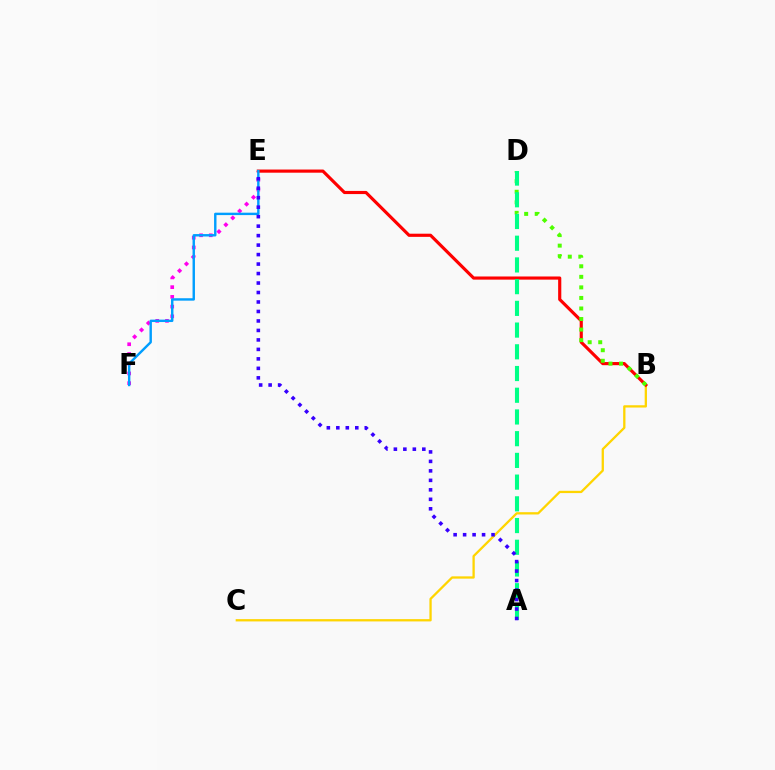{('E', 'F'): [{'color': '#ff00ed', 'line_style': 'dotted', 'thickness': 2.64}, {'color': '#009eff', 'line_style': 'solid', 'thickness': 1.74}], ('B', 'C'): [{'color': '#ffd500', 'line_style': 'solid', 'thickness': 1.65}], ('B', 'E'): [{'color': '#ff0000', 'line_style': 'solid', 'thickness': 2.27}], ('B', 'D'): [{'color': '#4fff00', 'line_style': 'dotted', 'thickness': 2.87}], ('A', 'D'): [{'color': '#00ff86', 'line_style': 'dashed', 'thickness': 2.95}], ('A', 'E'): [{'color': '#3700ff', 'line_style': 'dotted', 'thickness': 2.58}]}